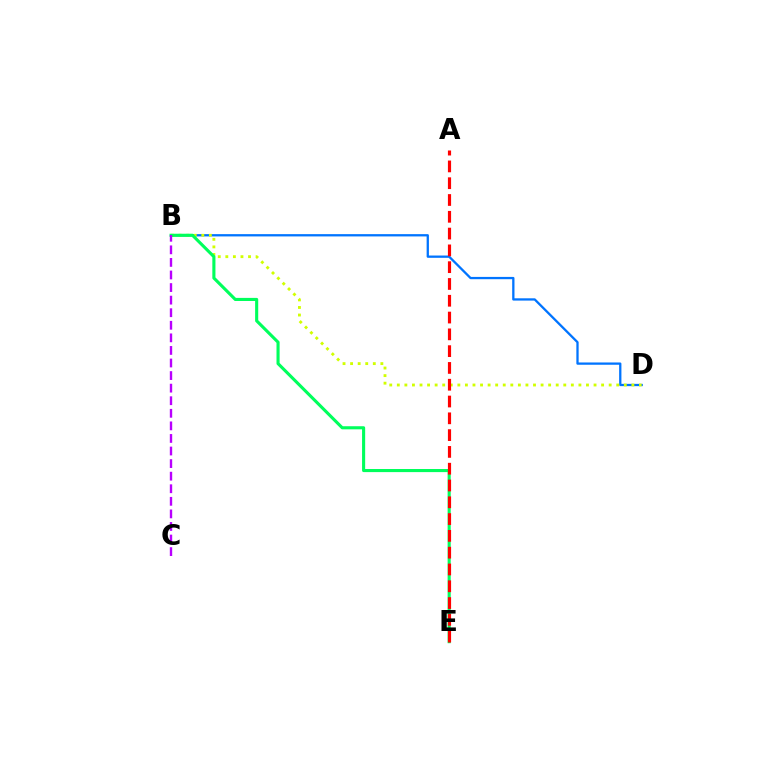{('B', 'D'): [{'color': '#0074ff', 'line_style': 'solid', 'thickness': 1.65}, {'color': '#d1ff00', 'line_style': 'dotted', 'thickness': 2.06}], ('B', 'E'): [{'color': '#00ff5c', 'line_style': 'solid', 'thickness': 2.23}], ('A', 'E'): [{'color': '#ff0000', 'line_style': 'dashed', 'thickness': 2.28}], ('B', 'C'): [{'color': '#b900ff', 'line_style': 'dashed', 'thickness': 1.71}]}